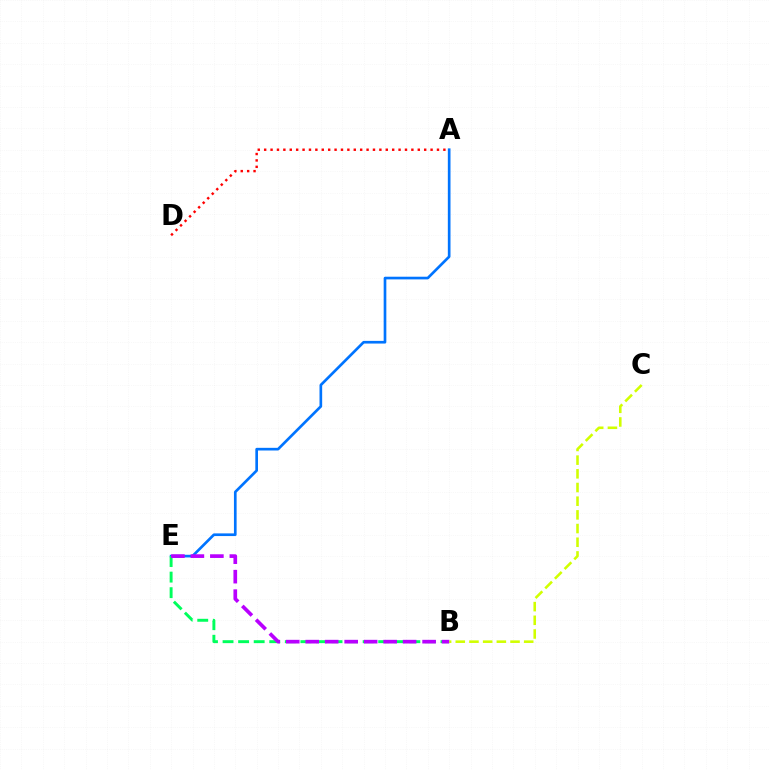{('A', 'D'): [{'color': '#ff0000', 'line_style': 'dotted', 'thickness': 1.74}], ('A', 'E'): [{'color': '#0074ff', 'line_style': 'solid', 'thickness': 1.92}], ('B', 'E'): [{'color': '#00ff5c', 'line_style': 'dashed', 'thickness': 2.11}, {'color': '#b900ff', 'line_style': 'dashed', 'thickness': 2.65}], ('B', 'C'): [{'color': '#d1ff00', 'line_style': 'dashed', 'thickness': 1.86}]}